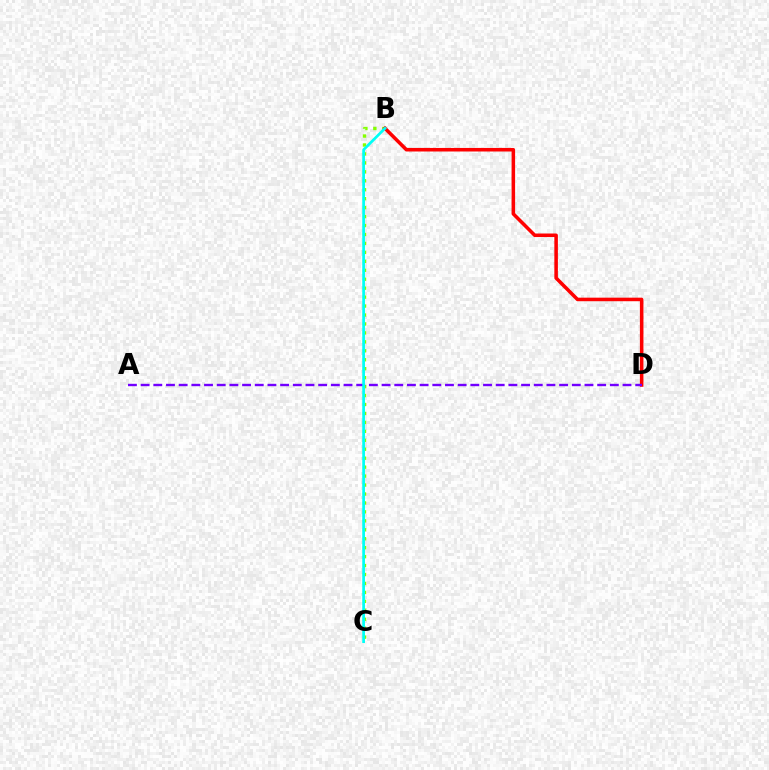{('B', 'C'): [{'color': '#84ff00', 'line_style': 'dotted', 'thickness': 2.43}, {'color': '#00fff6', 'line_style': 'solid', 'thickness': 1.96}], ('B', 'D'): [{'color': '#ff0000', 'line_style': 'solid', 'thickness': 2.55}], ('A', 'D'): [{'color': '#7200ff', 'line_style': 'dashed', 'thickness': 1.72}]}